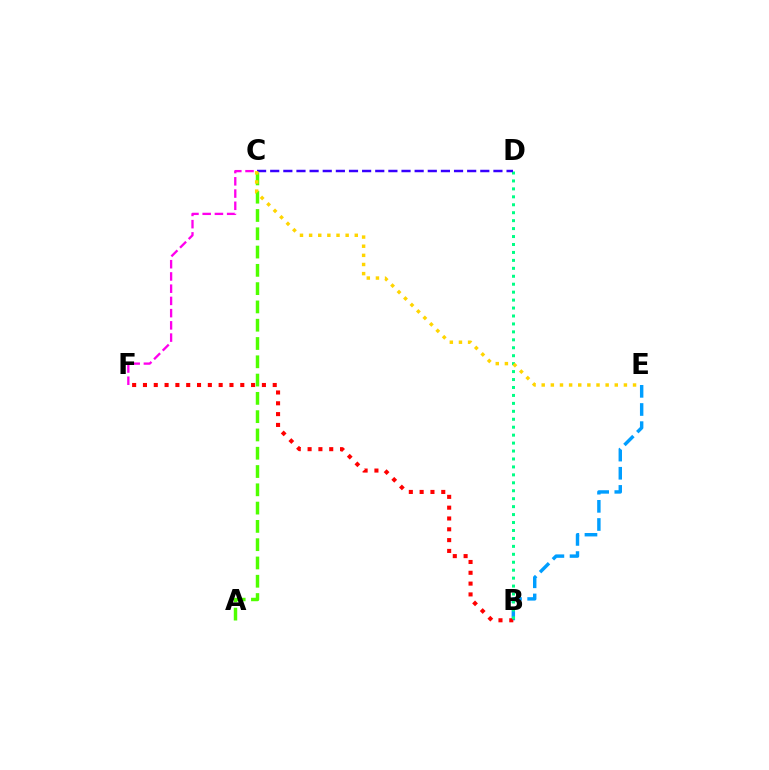{('B', 'E'): [{'color': '#009eff', 'line_style': 'dashed', 'thickness': 2.47}], ('B', 'F'): [{'color': '#ff0000', 'line_style': 'dotted', 'thickness': 2.94}], ('C', 'F'): [{'color': '#ff00ed', 'line_style': 'dashed', 'thickness': 1.66}], ('A', 'C'): [{'color': '#4fff00', 'line_style': 'dashed', 'thickness': 2.48}], ('B', 'D'): [{'color': '#00ff86', 'line_style': 'dotted', 'thickness': 2.16}], ('C', 'D'): [{'color': '#3700ff', 'line_style': 'dashed', 'thickness': 1.78}], ('C', 'E'): [{'color': '#ffd500', 'line_style': 'dotted', 'thickness': 2.48}]}